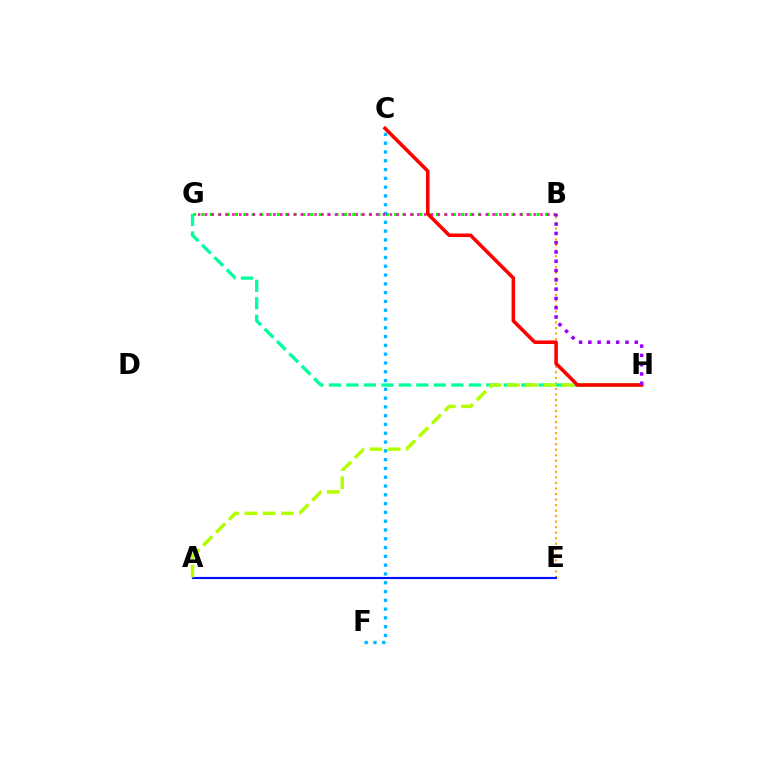{('B', 'E'): [{'color': '#ffa500', 'line_style': 'dotted', 'thickness': 1.5}], ('A', 'E'): [{'color': '#0010ff', 'line_style': 'solid', 'thickness': 1.54}], ('B', 'G'): [{'color': '#08ff00', 'line_style': 'dotted', 'thickness': 2.28}, {'color': '#ff00bd', 'line_style': 'dotted', 'thickness': 1.86}], ('G', 'H'): [{'color': '#00ff9d', 'line_style': 'dashed', 'thickness': 2.38}], ('A', 'H'): [{'color': '#b3ff00', 'line_style': 'dashed', 'thickness': 2.48}], ('C', 'F'): [{'color': '#00b5ff', 'line_style': 'dotted', 'thickness': 2.39}], ('C', 'H'): [{'color': '#ff0000', 'line_style': 'solid', 'thickness': 2.55}], ('B', 'H'): [{'color': '#9b00ff', 'line_style': 'dotted', 'thickness': 2.52}]}